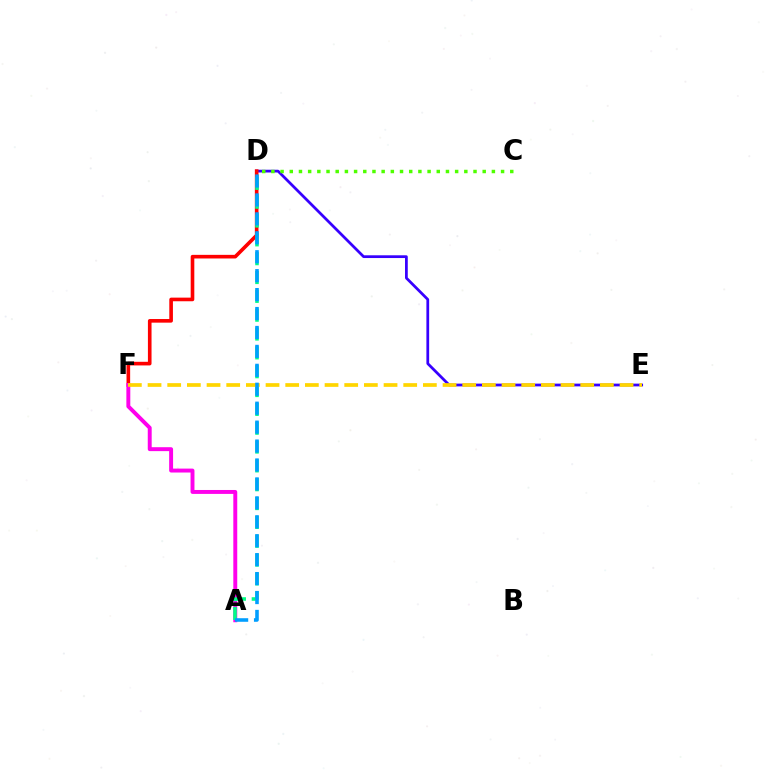{('D', 'E'): [{'color': '#3700ff', 'line_style': 'solid', 'thickness': 1.98}], ('D', 'F'): [{'color': '#ff0000', 'line_style': 'solid', 'thickness': 2.61}], ('A', 'F'): [{'color': '#ff00ed', 'line_style': 'solid', 'thickness': 2.83}], ('A', 'D'): [{'color': '#00ff86', 'line_style': 'dashed', 'thickness': 2.56}, {'color': '#009eff', 'line_style': 'dashed', 'thickness': 2.57}], ('E', 'F'): [{'color': '#ffd500', 'line_style': 'dashed', 'thickness': 2.67}], ('C', 'D'): [{'color': '#4fff00', 'line_style': 'dotted', 'thickness': 2.5}]}